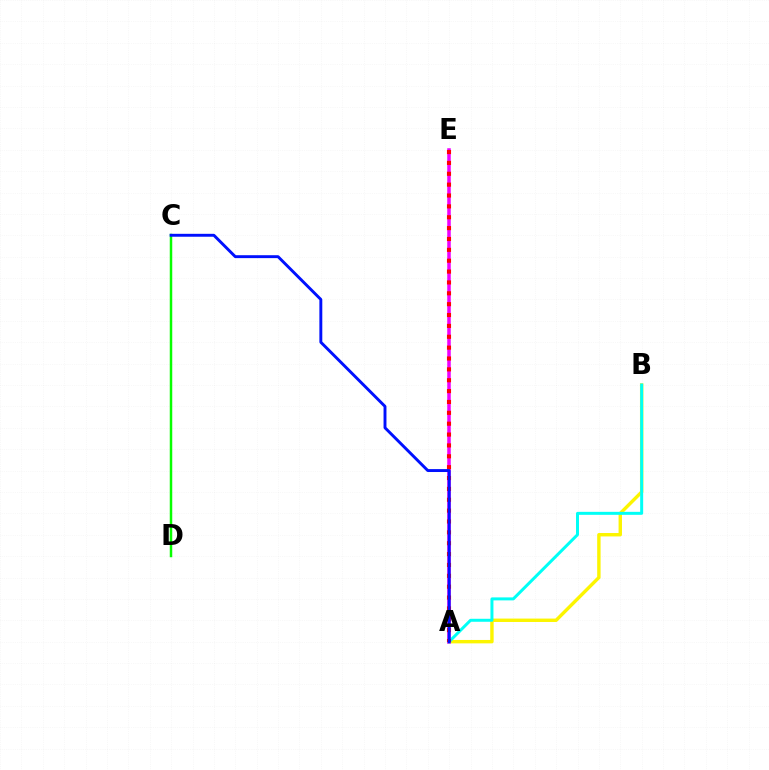{('A', 'B'): [{'color': '#fcf500', 'line_style': 'solid', 'thickness': 2.45}, {'color': '#00fff6', 'line_style': 'solid', 'thickness': 2.15}], ('A', 'E'): [{'color': '#ee00ff', 'line_style': 'solid', 'thickness': 2.54}, {'color': '#ff0000', 'line_style': 'dotted', 'thickness': 2.95}], ('C', 'D'): [{'color': '#08ff00', 'line_style': 'solid', 'thickness': 1.8}], ('A', 'C'): [{'color': '#0010ff', 'line_style': 'solid', 'thickness': 2.1}]}